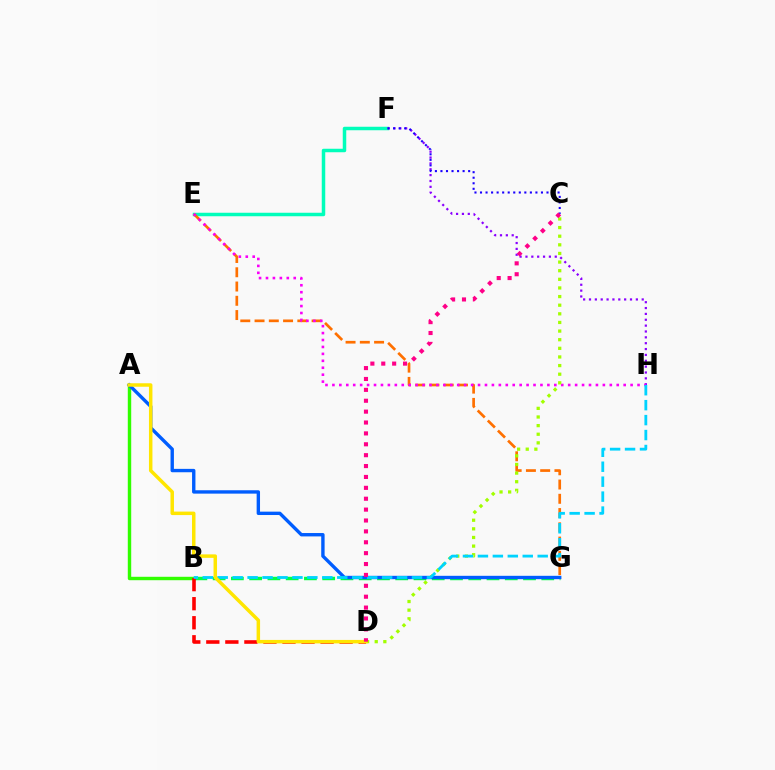{('A', 'B'): [{'color': '#31ff00', 'line_style': 'solid', 'thickness': 2.46}], ('E', 'F'): [{'color': '#00ffbb', 'line_style': 'solid', 'thickness': 2.52}], ('E', 'G'): [{'color': '#ff7000', 'line_style': 'dashed', 'thickness': 1.94}], ('F', 'H'): [{'color': '#8a00ff', 'line_style': 'dotted', 'thickness': 1.59}], ('E', 'H'): [{'color': '#fa00f9', 'line_style': 'dotted', 'thickness': 1.88}], ('C', 'D'): [{'color': '#a2ff00', 'line_style': 'dotted', 'thickness': 2.34}, {'color': '#ff0088', 'line_style': 'dotted', 'thickness': 2.96}], ('B', 'G'): [{'color': '#00ff45', 'line_style': 'dashed', 'thickness': 2.48}], ('C', 'F'): [{'color': '#1900ff', 'line_style': 'dotted', 'thickness': 1.51}], ('B', 'D'): [{'color': '#ff0000', 'line_style': 'dashed', 'thickness': 2.59}], ('A', 'G'): [{'color': '#005dff', 'line_style': 'solid', 'thickness': 2.43}], ('B', 'H'): [{'color': '#00d3ff', 'line_style': 'dashed', 'thickness': 2.03}], ('A', 'D'): [{'color': '#ffe600', 'line_style': 'solid', 'thickness': 2.51}]}